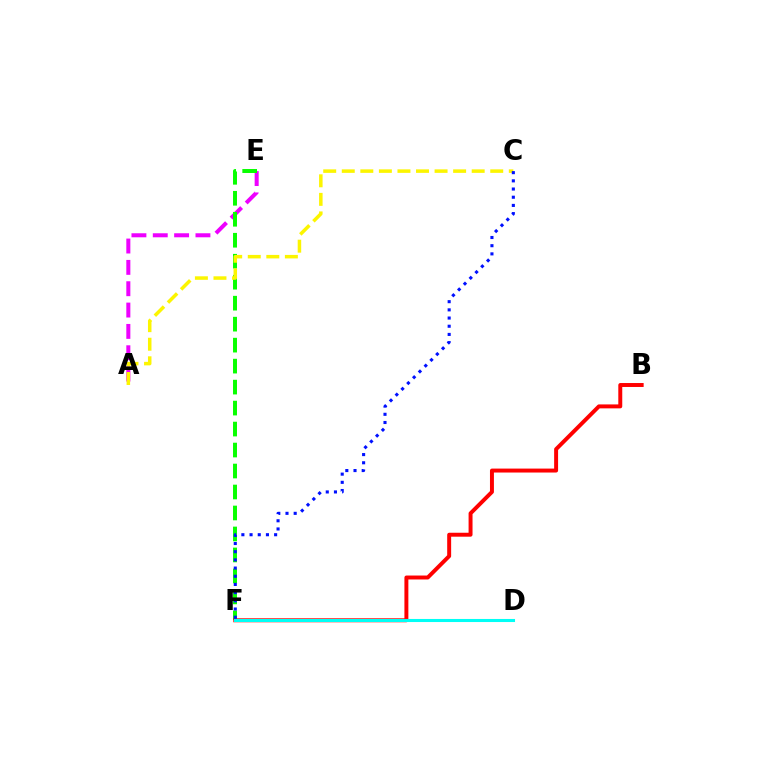{('A', 'E'): [{'color': '#ee00ff', 'line_style': 'dashed', 'thickness': 2.9}], ('E', 'F'): [{'color': '#08ff00', 'line_style': 'dashed', 'thickness': 2.85}], ('A', 'C'): [{'color': '#fcf500', 'line_style': 'dashed', 'thickness': 2.52}], ('B', 'F'): [{'color': '#ff0000', 'line_style': 'solid', 'thickness': 2.84}], ('D', 'F'): [{'color': '#00fff6', 'line_style': 'solid', 'thickness': 2.21}], ('C', 'F'): [{'color': '#0010ff', 'line_style': 'dotted', 'thickness': 2.22}]}